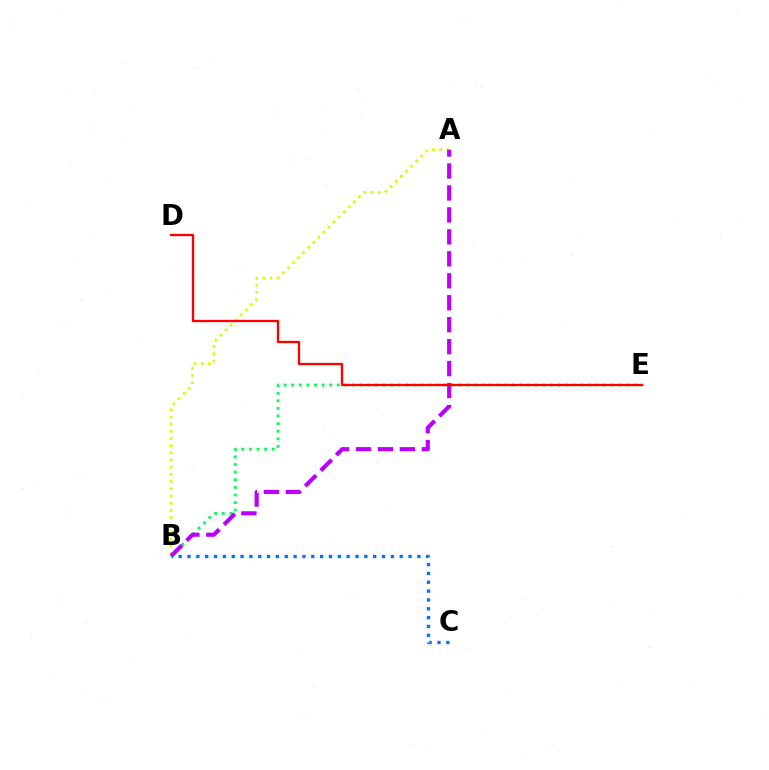{('B', 'E'): [{'color': '#00ff5c', 'line_style': 'dotted', 'thickness': 2.07}], ('A', 'B'): [{'color': '#d1ff00', 'line_style': 'dotted', 'thickness': 1.95}, {'color': '#b900ff', 'line_style': 'dashed', 'thickness': 2.98}], ('D', 'E'): [{'color': '#ff0000', 'line_style': 'solid', 'thickness': 1.67}], ('B', 'C'): [{'color': '#0074ff', 'line_style': 'dotted', 'thickness': 2.4}]}